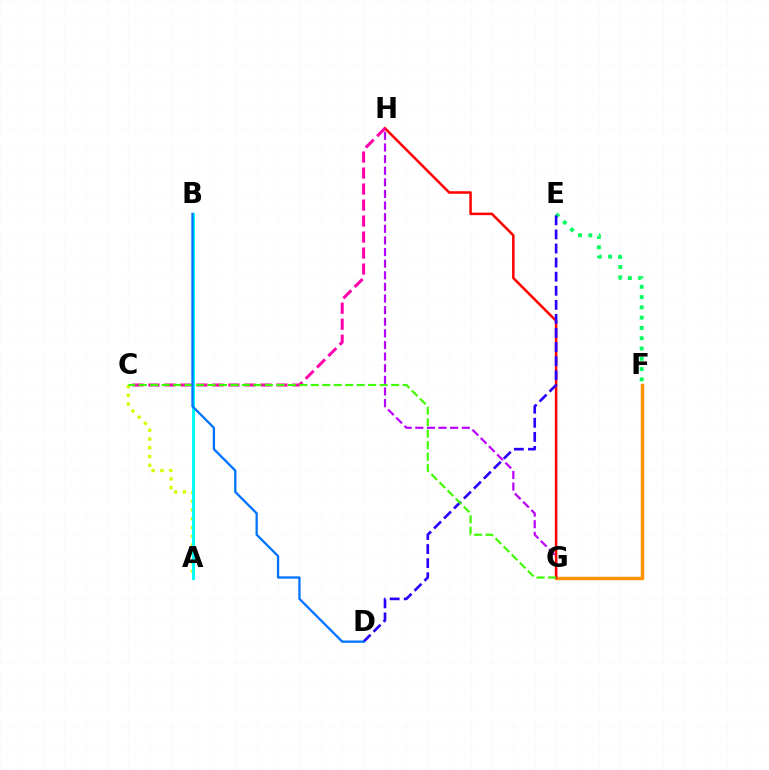{('F', 'G'): [{'color': '#ff9400', 'line_style': 'solid', 'thickness': 2.51}], ('G', 'H'): [{'color': '#b900ff', 'line_style': 'dashed', 'thickness': 1.58}, {'color': '#ff0000', 'line_style': 'solid', 'thickness': 1.81}], ('E', 'F'): [{'color': '#00ff5c', 'line_style': 'dotted', 'thickness': 2.79}], ('A', 'C'): [{'color': '#d1ff00', 'line_style': 'dotted', 'thickness': 2.38}], ('D', 'E'): [{'color': '#2500ff', 'line_style': 'dashed', 'thickness': 1.91}], ('C', 'H'): [{'color': '#ff00ac', 'line_style': 'dashed', 'thickness': 2.17}], ('C', 'G'): [{'color': '#3dff00', 'line_style': 'dashed', 'thickness': 1.56}], ('A', 'B'): [{'color': '#00fff6', 'line_style': 'solid', 'thickness': 2.19}], ('B', 'D'): [{'color': '#0074ff', 'line_style': 'solid', 'thickness': 1.66}]}